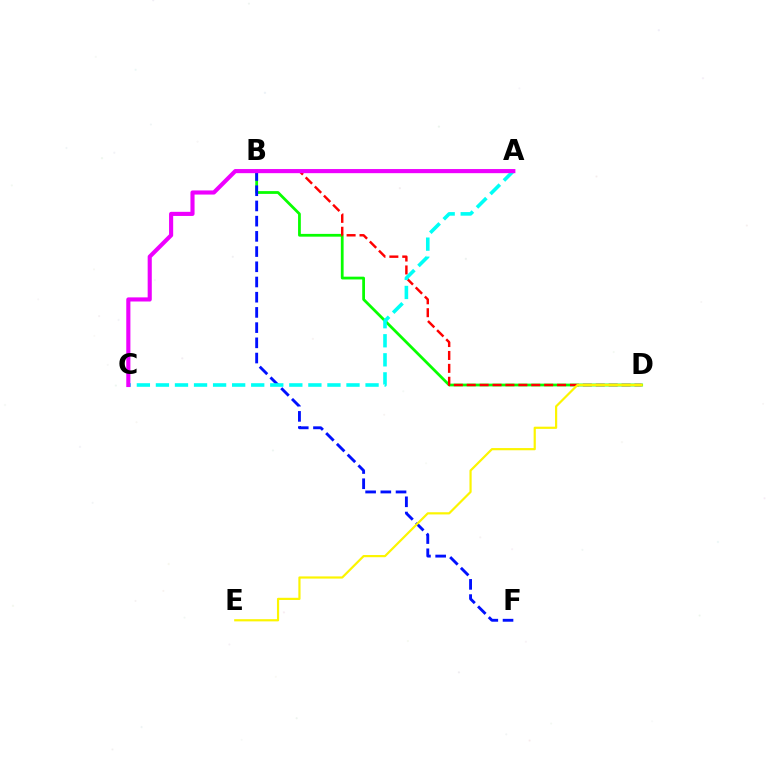{('B', 'D'): [{'color': '#08ff00', 'line_style': 'solid', 'thickness': 1.99}, {'color': '#ff0000', 'line_style': 'dashed', 'thickness': 1.75}], ('B', 'F'): [{'color': '#0010ff', 'line_style': 'dashed', 'thickness': 2.07}], ('D', 'E'): [{'color': '#fcf500', 'line_style': 'solid', 'thickness': 1.58}], ('A', 'C'): [{'color': '#00fff6', 'line_style': 'dashed', 'thickness': 2.59}, {'color': '#ee00ff', 'line_style': 'solid', 'thickness': 2.97}]}